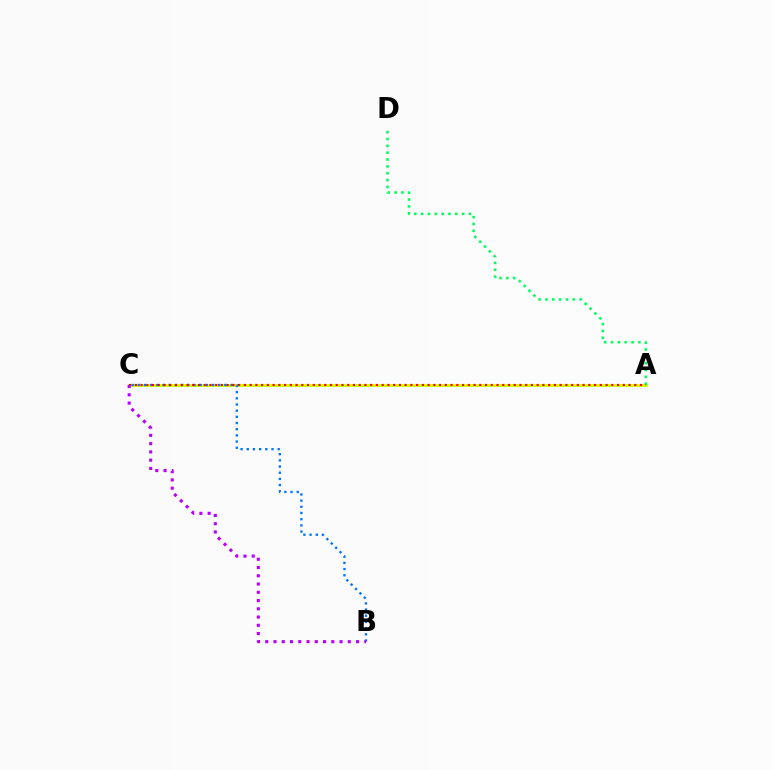{('A', 'C'): [{'color': '#d1ff00', 'line_style': 'solid', 'thickness': 2.13}, {'color': '#ff0000', 'line_style': 'dotted', 'thickness': 1.56}], ('A', 'D'): [{'color': '#00ff5c', 'line_style': 'dotted', 'thickness': 1.86}], ('B', 'C'): [{'color': '#0074ff', 'line_style': 'dotted', 'thickness': 1.68}, {'color': '#b900ff', 'line_style': 'dotted', 'thickness': 2.24}]}